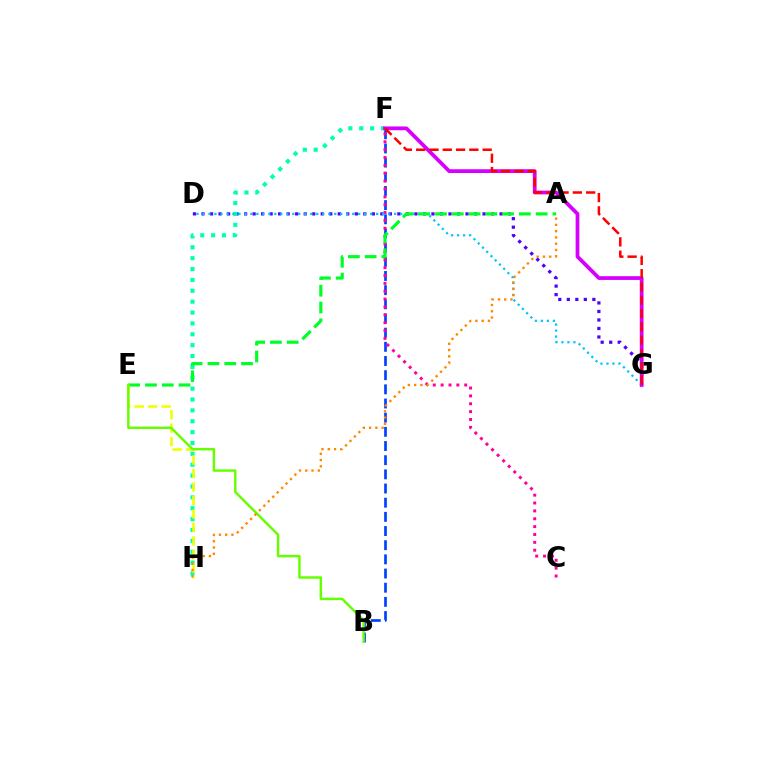{('D', 'G'): [{'color': '#4f00ff', 'line_style': 'dotted', 'thickness': 2.31}, {'color': '#00c7ff', 'line_style': 'dotted', 'thickness': 1.63}], ('B', 'F'): [{'color': '#003fff', 'line_style': 'dashed', 'thickness': 1.92}], ('C', 'F'): [{'color': '#ff00a0', 'line_style': 'dotted', 'thickness': 2.14}], ('F', 'H'): [{'color': '#00ffaf', 'line_style': 'dotted', 'thickness': 2.95}], ('F', 'G'): [{'color': '#d600ff', 'line_style': 'solid', 'thickness': 2.71}, {'color': '#ff0000', 'line_style': 'dashed', 'thickness': 1.81}], ('A', 'E'): [{'color': '#00ff27', 'line_style': 'dashed', 'thickness': 2.28}], ('E', 'H'): [{'color': '#eeff00', 'line_style': 'dashed', 'thickness': 1.83}], ('B', 'E'): [{'color': '#66ff00', 'line_style': 'solid', 'thickness': 1.77}], ('A', 'H'): [{'color': '#ff8800', 'line_style': 'dotted', 'thickness': 1.7}]}